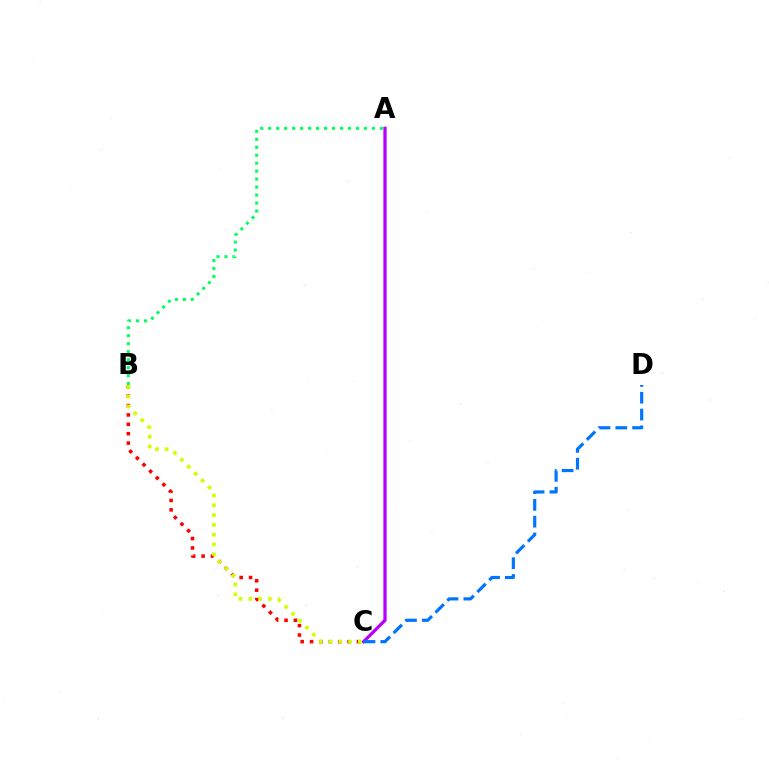{('A', 'C'): [{'color': '#b900ff', 'line_style': 'solid', 'thickness': 2.35}], ('B', 'C'): [{'color': '#ff0000', 'line_style': 'dotted', 'thickness': 2.55}, {'color': '#d1ff00', 'line_style': 'dotted', 'thickness': 2.66}], ('C', 'D'): [{'color': '#0074ff', 'line_style': 'dashed', 'thickness': 2.28}], ('A', 'B'): [{'color': '#00ff5c', 'line_style': 'dotted', 'thickness': 2.17}]}